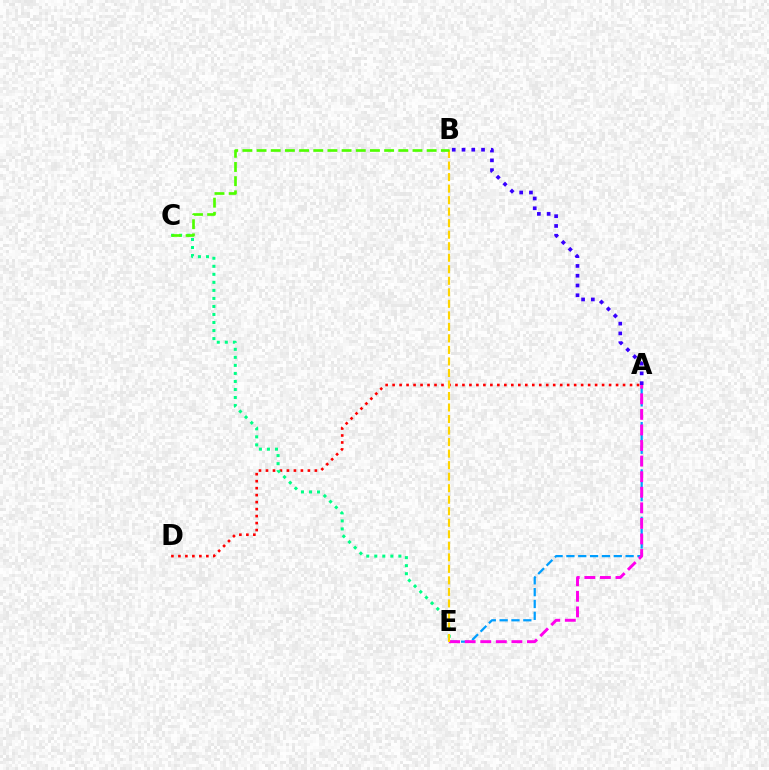{('A', 'E'): [{'color': '#009eff', 'line_style': 'dashed', 'thickness': 1.61}, {'color': '#ff00ed', 'line_style': 'dashed', 'thickness': 2.12}], ('A', 'B'): [{'color': '#3700ff', 'line_style': 'dotted', 'thickness': 2.65}], ('A', 'D'): [{'color': '#ff0000', 'line_style': 'dotted', 'thickness': 1.9}], ('C', 'E'): [{'color': '#00ff86', 'line_style': 'dotted', 'thickness': 2.18}], ('B', 'E'): [{'color': '#ffd500', 'line_style': 'dashed', 'thickness': 1.57}], ('B', 'C'): [{'color': '#4fff00', 'line_style': 'dashed', 'thickness': 1.93}]}